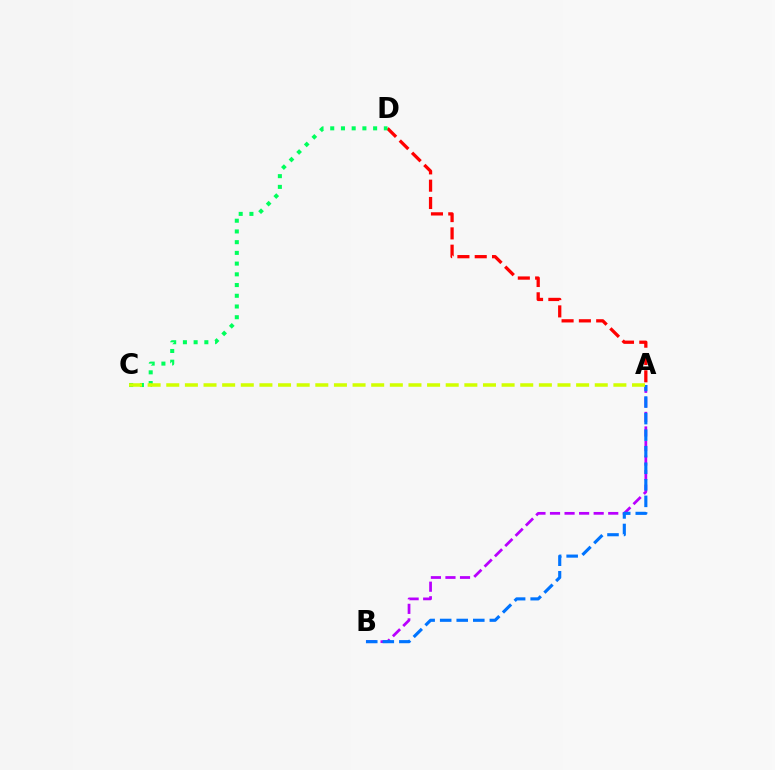{('A', 'B'): [{'color': '#b900ff', 'line_style': 'dashed', 'thickness': 1.98}, {'color': '#0074ff', 'line_style': 'dashed', 'thickness': 2.25}], ('A', 'D'): [{'color': '#ff0000', 'line_style': 'dashed', 'thickness': 2.35}], ('C', 'D'): [{'color': '#00ff5c', 'line_style': 'dotted', 'thickness': 2.91}], ('A', 'C'): [{'color': '#d1ff00', 'line_style': 'dashed', 'thickness': 2.53}]}